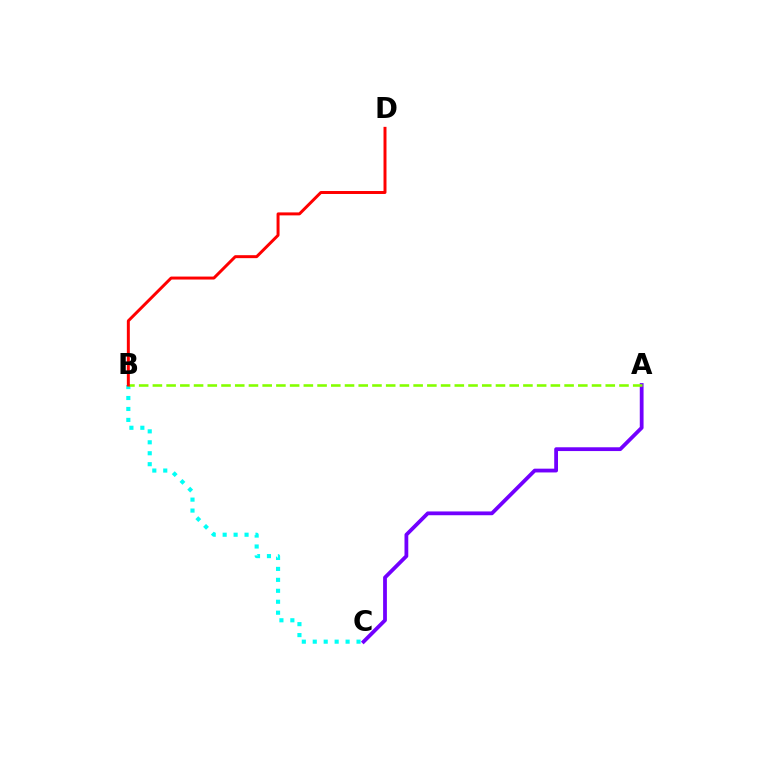{('A', 'C'): [{'color': '#7200ff', 'line_style': 'solid', 'thickness': 2.72}], ('B', 'C'): [{'color': '#00fff6', 'line_style': 'dotted', 'thickness': 2.97}], ('A', 'B'): [{'color': '#84ff00', 'line_style': 'dashed', 'thickness': 1.86}], ('B', 'D'): [{'color': '#ff0000', 'line_style': 'solid', 'thickness': 2.14}]}